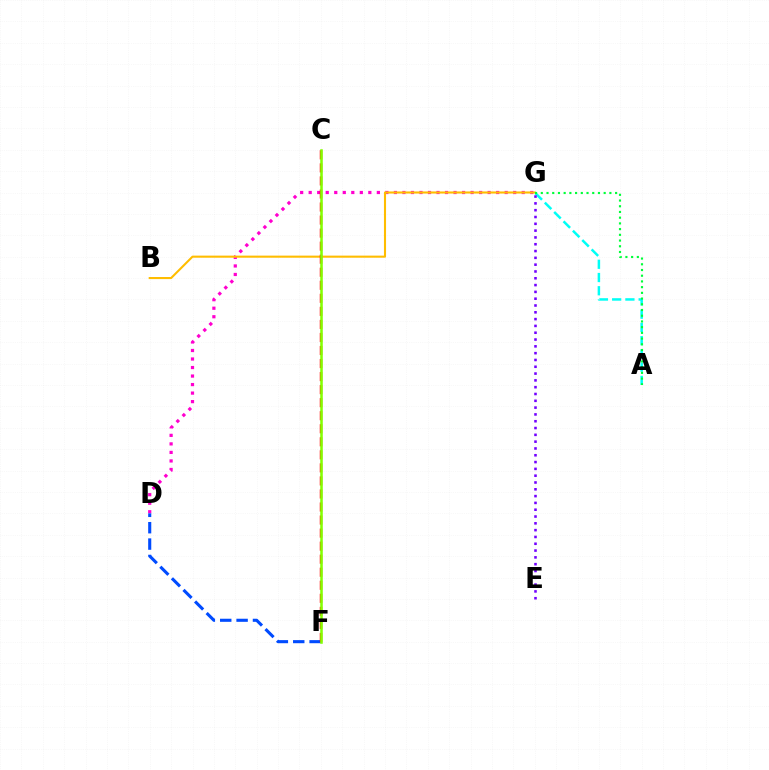{('D', 'G'): [{'color': '#ff00cf', 'line_style': 'dotted', 'thickness': 2.32}], ('A', 'G'): [{'color': '#00fff6', 'line_style': 'dashed', 'thickness': 1.8}, {'color': '#00ff39', 'line_style': 'dotted', 'thickness': 1.55}], ('D', 'F'): [{'color': '#004bff', 'line_style': 'dashed', 'thickness': 2.22}], ('B', 'G'): [{'color': '#ffbd00', 'line_style': 'solid', 'thickness': 1.51}], ('C', 'F'): [{'color': '#ff0000', 'line_style': 'dashed', 'thickness': 1.77}, {'color': '#84ff00', 'line_style': 'solid', 'thickness': 1.84}], ('E', 'G'): [{'color': '#7200ff', 'line_style': 'dotted', 'thickness': 1.85}]}